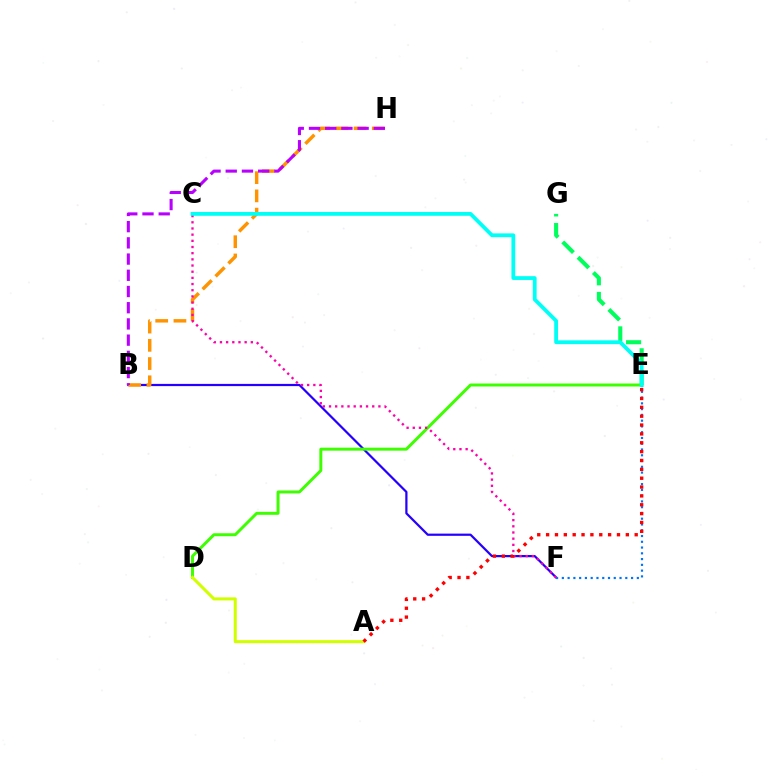{('B', 'F'): [{'color': '#2500ff', 'line_style': 'solid', 'thickness': 1.6}], ('B', 'H'): [{'color': '#ff9400', 'line_style': 'dashed', 'thickness': 2.48}, {'color': '#b900ff', 'line_style': 'dashed', 'thickness': 2.2}], ('E', 'G'): [{'color': '#00ff5c', 'line_style': 'dashed', 'thickness': 2.94}], ('D', 'E'): [{'color': '#3dff00', 'line_style': 'solid', 'thickness': 2.14}], ('E', 'F'): [{'color': '#0074ff', 'line_style': 'dotted', 'thickness': 1.57}], ('C', 'F'): [{'color': '#ff00ac', 'line_style': 'dotted', 'thickness': 1.68}], ('A', 'D'): [{'color': '#d1ff00', 'line_style': 'solid', 'thickness': 2.19}], ('A', 'E'): [{'color': '#ff0000', 'line_style': 'dotted', 'thickness': 2.41}], ('C', 'E'): [{'color': '#00fff6', 'line_style': 'solid', 'thickness': 2.73}]}